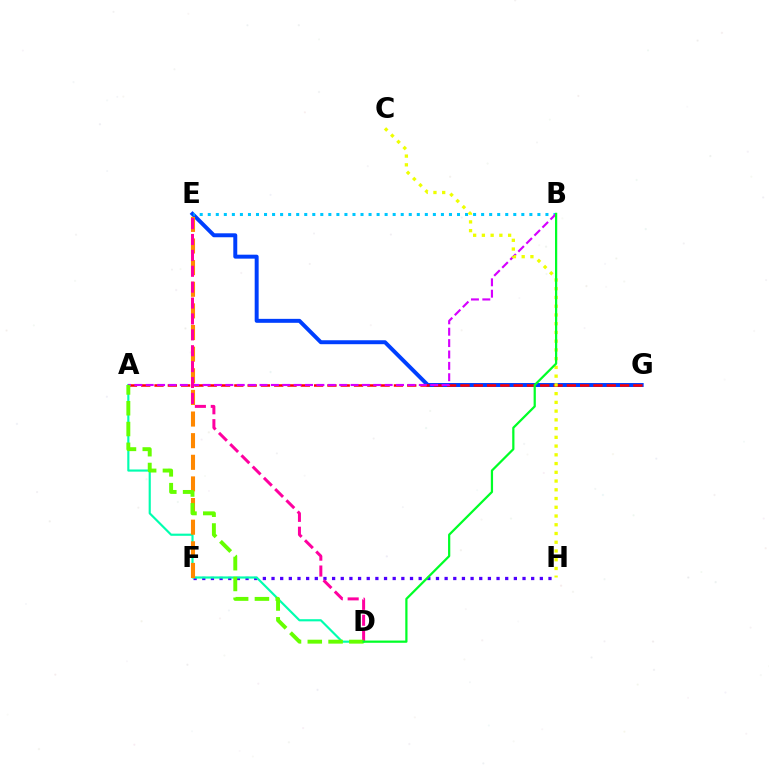{('F', 'H'): [{'color': '#4f00ff', 'line_style': 'dotted', 'thickness': 2.35}], ('A', 'D'): [{'color': '#00ffaf', 'line_style': 'solid', 'thickness': 1.55}, {'color': '#66ff00', 'line_style': 'dashed', 'thickness': 2.82}], ('E', 'G'): [{'color': '#003fff', 'line_style': 'solid', 'thickness': 2.85}], ('B', 'E'): [{'color': '#00c7ff', 'line_style': 'dotted', 'thickness': 2.18}], ('E', 'F'): [{'color': '#ff8800', 'line_style': 'dashed', 'thickness': 2.94}], ('A', 'G'): [{'color': '#ff0000', 'line_style': 'dashed', 'thickness': 1.81}], ('A', 'B'): [{'color': '#d600ff', 'line_style': 'dashed', 'thickness': 1.55}], ('D', 'E'): [{'color': '#ff00a0', 'line_style': 'dashed', 'thickness': 2.16}], ('C', 'H'): [{'color': '#eeff00', 'line_style': 'dotted', 'thickness': 2.38}], ('B', 'D'): [{'color': '#00ff27', 'line_style': 'solid', 'thickness': 1.61}]}